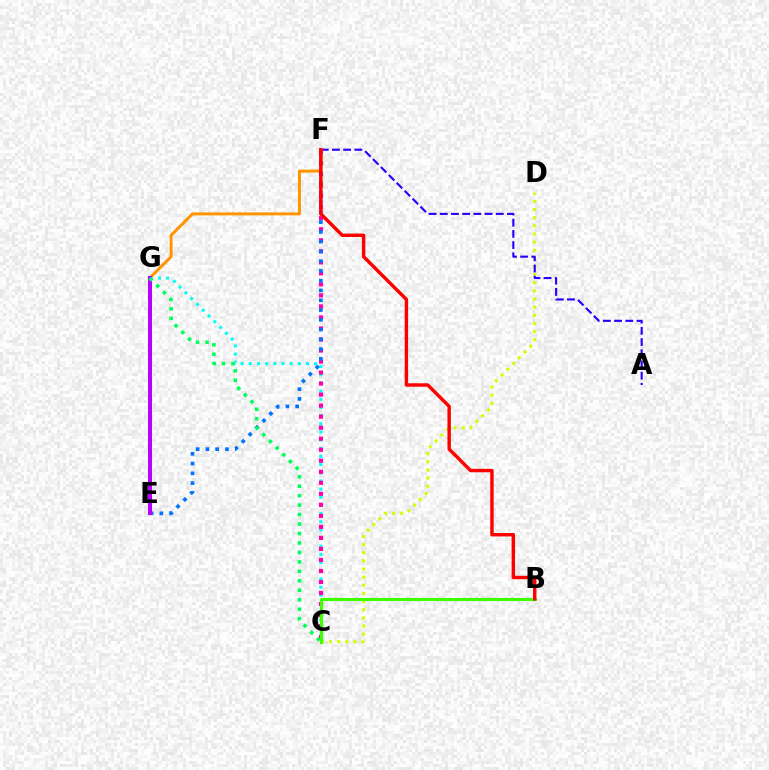{('C', 'D'): [{'color': '#d1ff00', 'line_style': 'dotted', 'thickness': 2.21}], ('C', 'G'): [{'color': '#00fff6', 'line_style': 'dotted', 'thickness': 2.22}, {'color': '#00ff5c', 'line_style': 'dotted', 'thickness': 2.57}], ('A', 'F'): [{'color': '#2500ff', 'line_style': 'dashed', 'thickness': 1.52}], ('C', 'F'): [{'color': '#ff00ac', 'line_style': 'dotted', 'thickness': 3.0}], ('B', 'C'): [{'color': '#3dff00', 'line_style': 'solid', 'thickness': 2.27}], ('F', 'G'): [{'color': '#ff9400', 'line_style': 'solid', 'thickness': 2.14}], ('E', 'F'): [{'color': '#0074ff', 'line_style': 'dotted', 'thickness': 2.65}], ('E', 'G'): [{'color': '#b900ff', 'line_style': 'solid', 'thickness': 2.88}], ('B', 'F'): [{'color': '#ff0000', 'line_style': 'solid', 'thickness': 2.47}]}